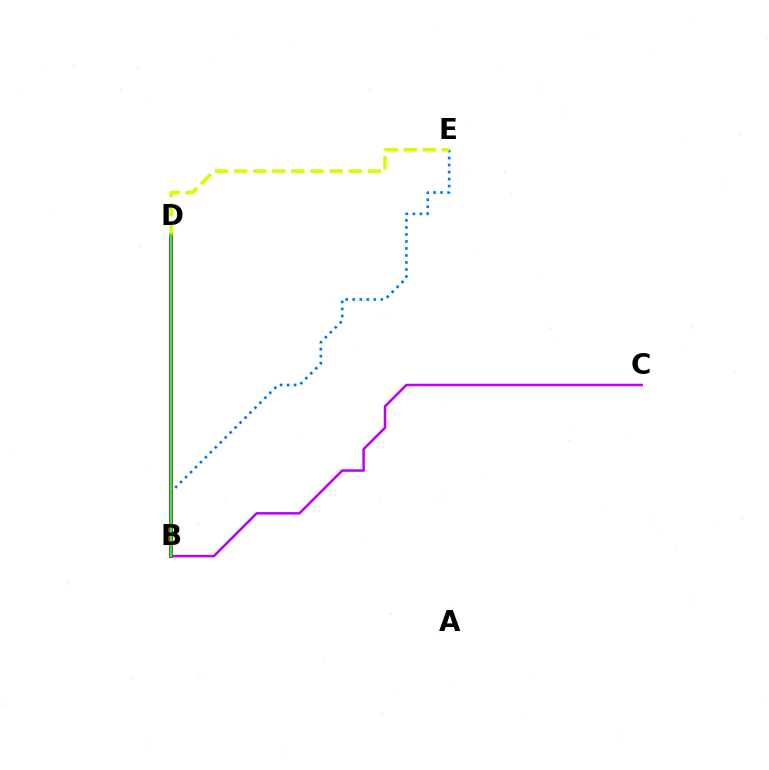{('B', 'E'): [{'color': '#0074ff', 'line_style': 'dotted', 'thickness': 1.9}], ('B', 'D'): [{'color': '#ff0000', 'line_style': 'solid', 'thickness': 2.82}, {'color': '#00ff5c', 'line_style': 'solid', 'thickness': 1.75}], ('B', 'C'): [{'color': '#b900ff', 'line_style': 'solid', 'thickness': 1.81}], ('D', 'E'): [{'color': '#d1ff00', 'line_style': 'dashed', 'thickness': 2.59}]}